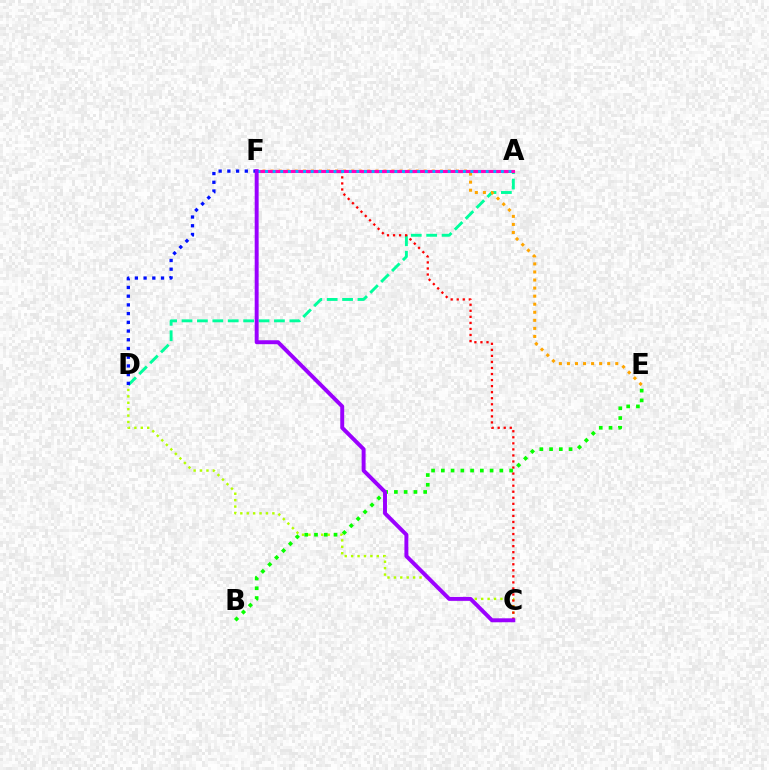{('C', 'D'): [{'color': '#b3ff00', 'line_style': 'dotted', 'thickness': 1.74}], ('A', 'D'): [{'color': '#00ff9d', 'line_style': 'dashed', 'thickness': 2.09}], ('C', 'F'): [{'color': '#ff0000', 'line_style': 'dotted', 'thickness': 1.64}, {'color': '#9b00ff', 'line_style': 'solid', 'thickness': 2.84}], ('E', 'F'): [{'color': '#ffa500', 'line_style': 'dotted', 'thickness': 2.19}], ('D', 'F'): [{'color': '#0010ff', 'line_style': 'dotted', 'thickness': 2.37}], ('B', 'E'): [{'color': '#08ff00', 'line_style': 'dotted', 'thickness': 2.65}], ('A', 'F'): [{'color': '#ff00bd', 'line_style': 'solid', 'thickness': 2.25}, {'color': '#00b5ff', 'line_style': 'dotted', 'thickness': 2.07}]}